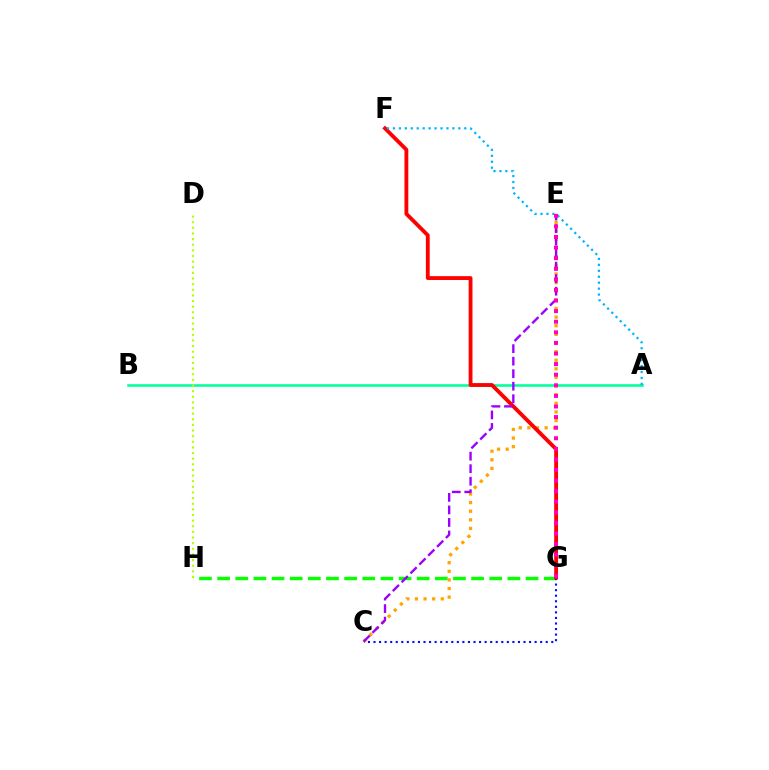{('G', 'H'): [{'color': '#08ff00', 'line_style': 'dashed', 'thickness': 2.46}], ('C', 'E'): [{'color': '#ffa500', 'line_style': 'dotted', 'thickness': 2.34}, {'color': '#9b00ff', 'line_style': 'dashed', 'thickness': 1.7}], ('C', 'G'): [{'color': '#0010ff', 'line_style': 'dotted', 'thickness': 1.51}], ('A', 'B'): [{'color': '#00ff9d', 'line_style': 'solid', 'thickness': 1.85}], ('F', 'G'): [{'color': '#ff0000', 'line_style': 'solid', 'thickness': 2.76}], ('A', 'F'): [{'color': '#00b5ff', 'line_style': 'dotted', 'thickness': 1.62}], ('D', 'H'): [{'color': '#b3ff00', 'line_style': 'dotted', 'thickness': 1.53}], ('E', 'G'): [{'color': '#ff00bd', 'line_style': 'dotted', 'thickness': 2.88}]}